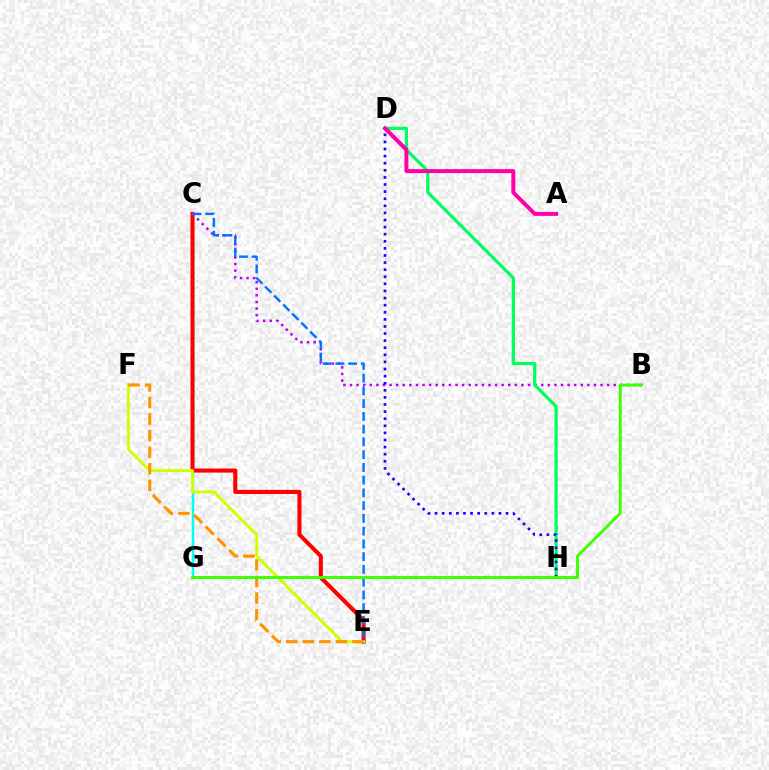{('C', 'G'): [{'color': '#00fff6', 'line_style': 'solid', 'thickness': 1.8}], ('C', 'E'): [{'color': '#ff0000', 'line_style': 'solid', 'thickness': 2.93}, {'color': '#0074ff', 'line_style': 'dashed', 'thickness': 1.73}], ('B', 'C'): [{'color': '#b900ff', 'line_style': 'dotted', 'thickness': 1.79}], ('D', 'H'): [{'color': '#00ff5c', 'line_style': 'solid', 'thickness': 2.29}, {'color': '#2500ff', 'line_style': 'dotted', 'thickness': 1.93}], ('E', 'F'): [{'color': '#d1ff00', 'line_style': 'solid', 'thickness': 2.07}, {'color': '#ff9400', 'line_style': 'dashed', 'thickness': 2.25}], ('B', 'G'): [{'color': '#3dff00', 'line_style': 'solid', 'thickness': 2.1}], ('A', 'D'): [{'color': '#ff00ac', 'line_style': 'solid', 'thickness': 2.87}]}